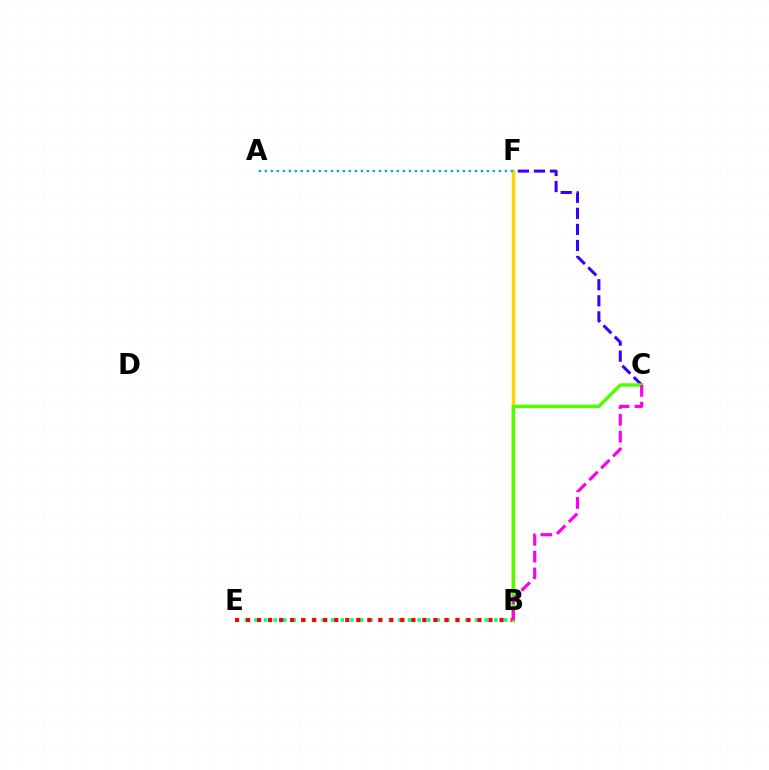{('B', 'F'): [{'color': '#ffd500', 'line_style': 'solid', 'thickness': 2.5}], ('A', 'F'): [{'color': '#009eff', 'line_style': 'dotted', 'thickness': 1.63}], ('C', 'F'): [{'color': '#3700ff', 'line_style': 'dashed', 'thickness': 2.18}], ('B', 'E'): [{'color': '#00ff86', 'line_style': 'dotted', 'thickness': 2.61}, {'color': '#ff0000', 'line_style': 'dotted', 'thickness': 2.99}], ('B', 'C'): [{'color': '#4fff00', 'line_style': 'solid', 'thickness': 2.49}, {'color': '#ff00ed', 'line_style': 'dashed', 'thickness': 2.28}]}